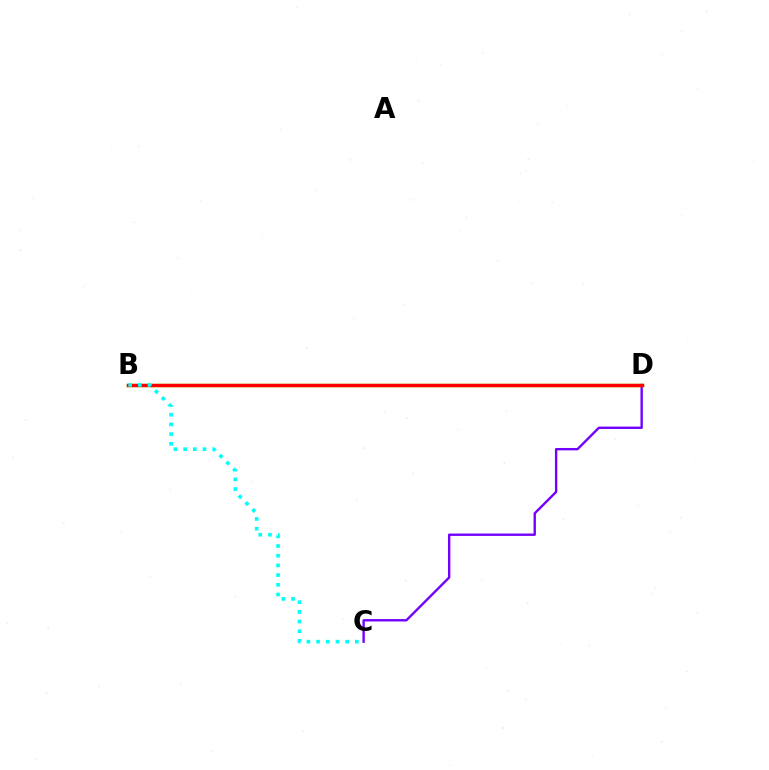{('C', 'D'): [{'color': '#7200ff', 'line_style': 'solid', 'thickness': 1.71}], ('B', 'D'): [{'color': '#84ff00', 'line_style': 'solid', 'thickness': 2.46}, {'color': '#ff0000', 'line_style': 'solid', 'thickness': 2.47}], ('B', 'C'): [{'color': '#00fff6', 'line_style': 'dotted', 'thickness': 2.63}]}